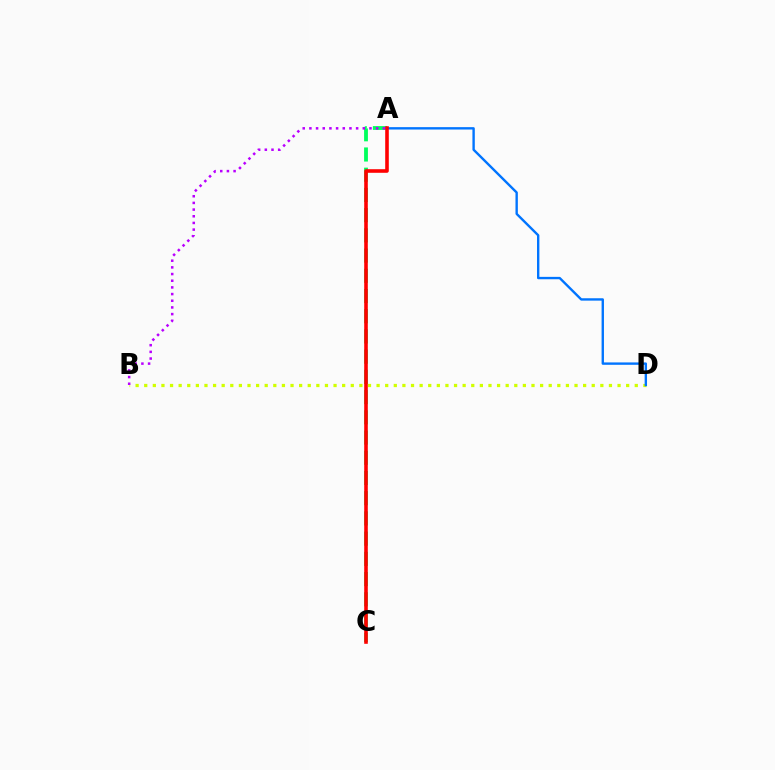{('B', 'D'): [{'color': '#d1ff00', 'line_style': 'dotted', 'thickness': 2.34}], ('A', 'D'): [{'color': '#0074ff', 'line_style': 'solid', 'thickness': 1.71}], ('A', 'C'): [{'color': '#00ff5c', 'line_style': 'dashed', 'thickness': 2.75}, {'color': '#ff0000', 'line_style': 'solid', 'thickness': 2.58}], ('A', 'B'): [{'color': '#b900ff', 'line_style': 'dotted', 'thickness': 1.81}]}